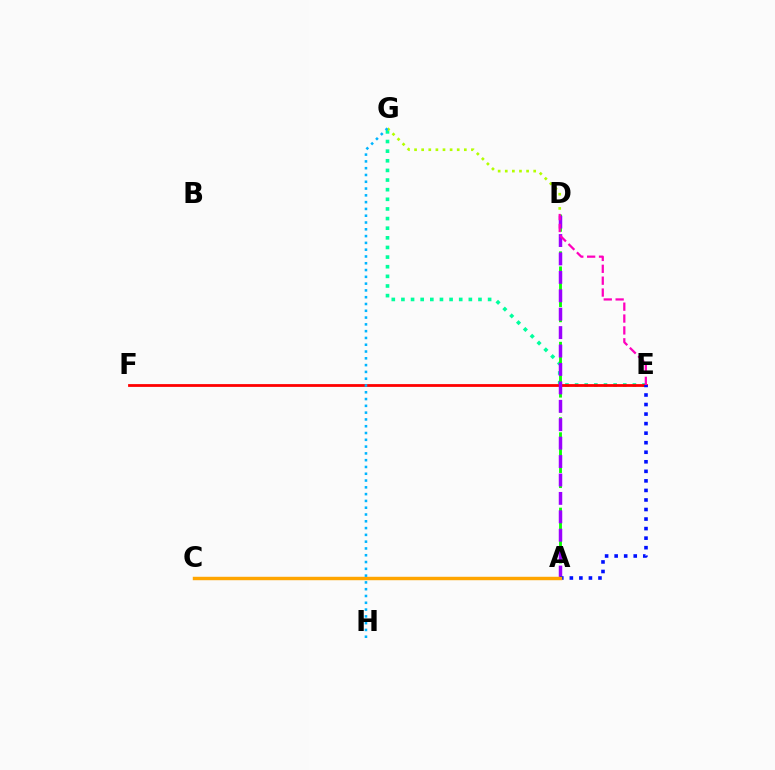{('E', 'G'): [{'color': '#00ff9d', 'line_style': 'dotted', 'thickness': 2.62}], ('A', 'D'): [{'color': '#08ff00', 'line_style': 'dashed', 'thickness': 2.05}, {'color': '#9b00ff', 'line_style': 'dashed', 'thickness': 2.5}], ('E', 'F'): [{'color': '#ff0000', 'line_style': 'solid', 'thickness': 2.01}], ('D', 'E'): [{'color': '#ff00bd', 'line_style': 'dashed', 'thickness': 1.61}], ('A', 'E'): [{'color': '#0010ff', 'line_style': 'dotted', 'thickness': 2.59}], ('D', 'G'): [{'color': '#b3ff00', 'line_style': 'dotted', 'thickness': 1.93}], ('A', 'C'): [{'color': '#ffa500', 'line_style': 'solid', 'thickness': 2.47}], ('G', 'H'): [{'color': '#00b5ff', 'line_style': 'dotted', 'thickness': 1.84}]}